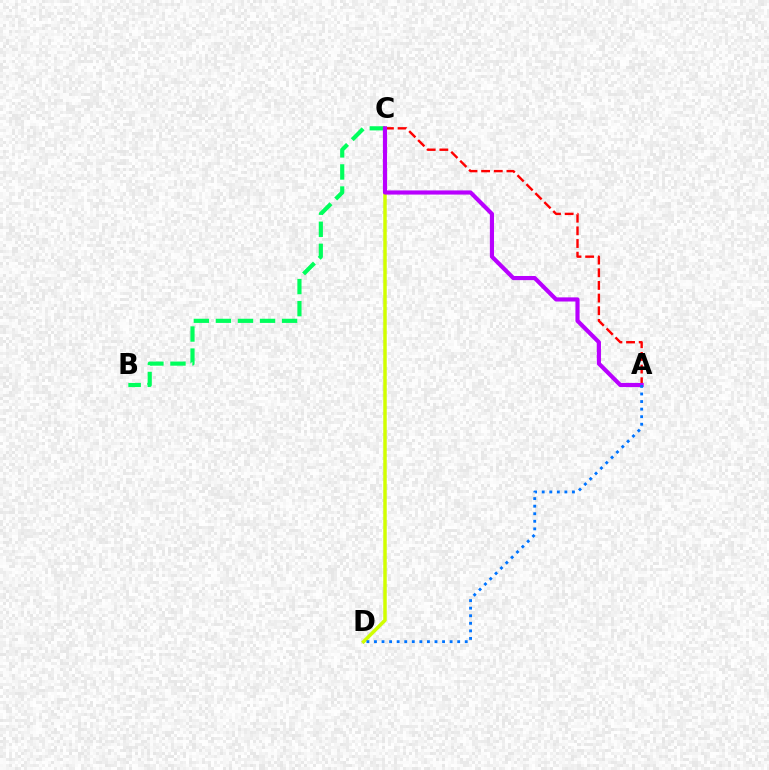{('C', 'D'): [{'color': '#d1ff00', 'line_style': 'solid', 'thickness': 2.5}], ('B', 'C'): [{'color': '#00ff5c', 'line_style': 'dashed', 'thickness': 3.0}], ('A', 'C'): [{'color': '#ff0000', 'line_style': 'dashed', 'thickness': 1.72}, {'color': '#b900ff', 'line_style': 'solid', 'thickness': 2.98}], ('A', 'D'): [{'color': '#0074ff', 'line_style': 'dotted', 'thickness': 2.06}]}